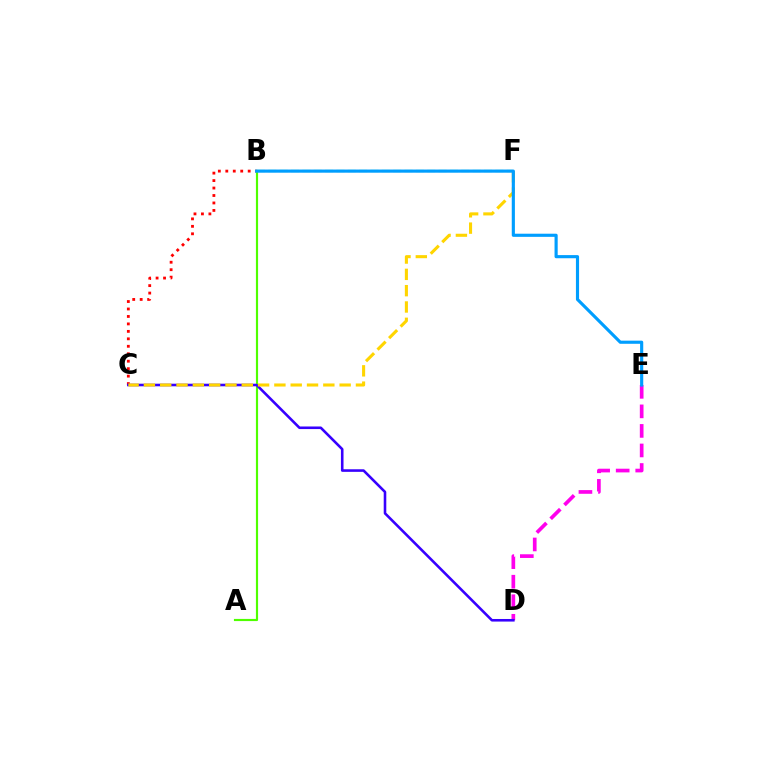{('B', 'C'): [{'color': '#ff0000', 'line_style': 'dotted', 'thickness': 2.03}], ('A', 'B'): [{'color': '#4fff00', 'line_style': 'solid', 'thickness': 1.56}], ('D', 'E'): [{'color': '#ff00ed', 'line_style': 'dashed', 'thickness': 2.66}], ('B', 'F'): [{'color': '#00ff86', 'line_style': 'dashed', 'thickness': 1.54}], ('C', 'D'): [{'color': '#3700ff', 'line_style': 'solid', 'thickness': 1.86}], ('C', 'F'): [{'color': '#ffd500', 'line_style': 'dashed', 'thickness': 2.22}], ('B', 'E'): [{'color': '#009eff', 'line_style': 'solid', 'thickness': 2.26}]}